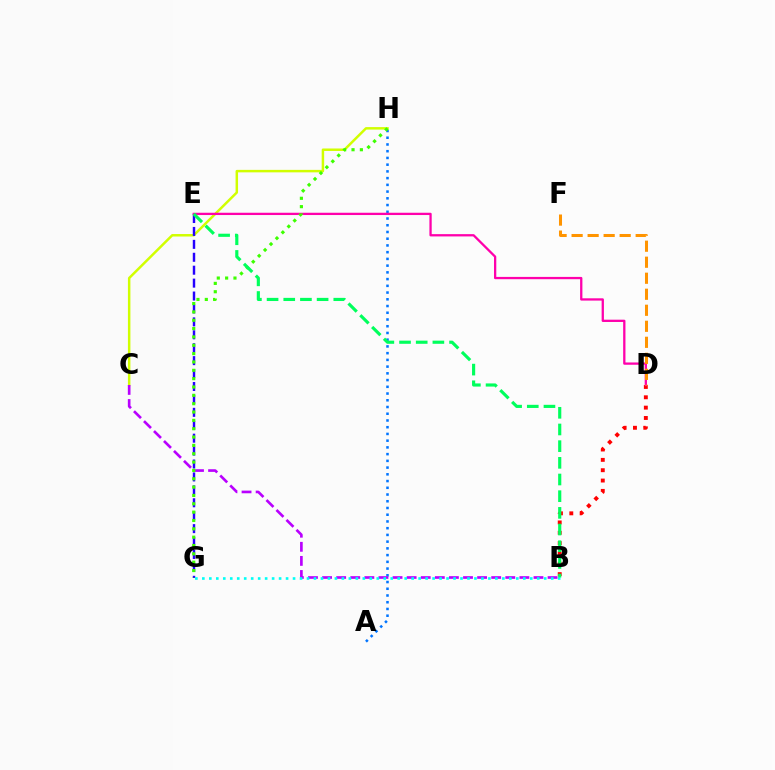{('A', 'H'): [{'color': '#0074ff', 'line_style': 'dotted', 'thickness': 1.83}], ('B', 'D'): [{'color': '#ff0000', 'line_style': 'dotted', 'thickness': 2.81}], ('C', 'H'): [{'color': '#d1ff00', 'line_style': 'solid', 'thickness': 1.79}], ('E', 'G'): [{'color': '#2500ff', 'line_style': 'dashed', 'thickness': 1.76}], ('D', 'E'): [{'color': '#ff00ac', 'line_style': 'solid', 'thickness': 1.65}], ('D', 'F'): [{'color': '#ff9400', 'line_style': 'dashed', 'thickness': 2.18}], ('B', 'C'): [{'color': '#b900ff', 'line_style': 'dashed', 'thickness': 1.91}], ('G', 'H'): [{'color': '#3dff00', 'line_style': 'dotted', 'thickness': 2.27}], ('B', 'G'): [{'color': '#00fff6', 'line_style': 'dotted', 'thickness': 1.9}], ('B', 'E'): [{'color': '#00ff5c', 'line_style': 'dashed', 'thickness': 2.27}]}